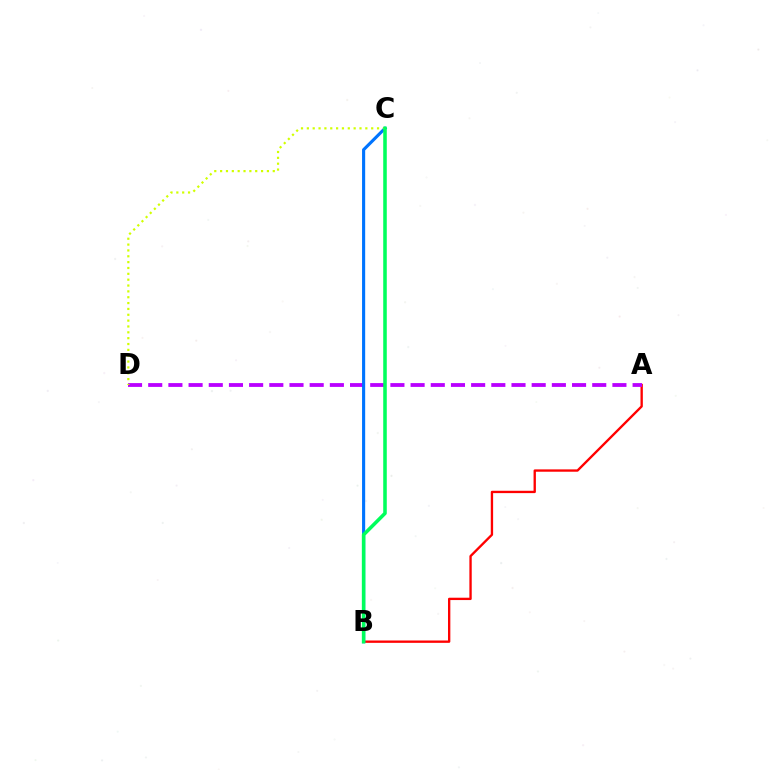{('A', 'B'): [{'color': '#ff0000', 'line_style': 'solid', 'thickness': 1.69}], ('A', 'D'): [{'color': '#b900ff', 'line_style': 'dashed', 'thickness': 2.74}], ('B', 'C'): [{'color': '#0074ff', 'line_style': 'solid', 'thickness': 2.25}, {'color': '#00ff5c', 'line_style': 'solid', 'thickness': 2.56}], ('C', 'D'): [{'color': '#d1ff00', 'line_style': 'dotted', 'thickness': 1.59}]}